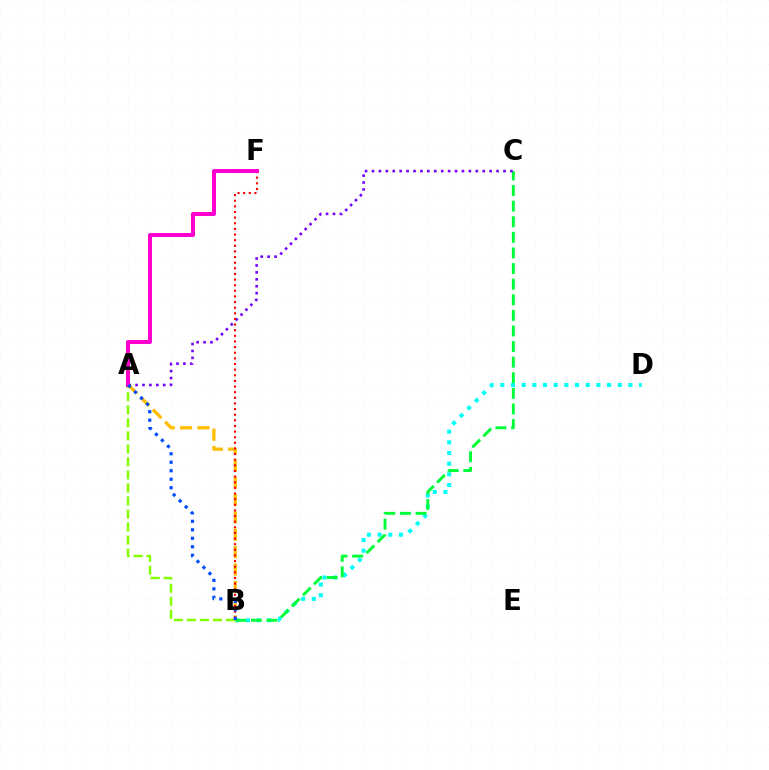{('A', 'B'): [{'color': '#84ff00', 'line_style': 'dashed', 'thickness': 1.77}, {'color': '#ffbd00', 'line_style': 'dashed', 'thickness': 2.36}, {'color': '#004bff', 'line_style': 'dotted', 'thickness': 2.31}], ('B', 'D'): [{'color': '#00fff6', 'line_style': 'dotted', 'thickness': 2.9}], ('B', 'C'): [{'color': '#00ff39', 'line_style': 'dashed', 'thickness': 2.12}], ('A', 'C'): [{'color': '#7200ff', 'line_style': 'dotted', 'thickness': 1.88}], ('B', 'F'): [{'color': '#ff0000', 'line_style': 'dotted', 'thickness': 1.53}], ('A', 'F'): [{'color': '#ff00cf', 'line_style': 'solid', 'thickness': 2.89}]}